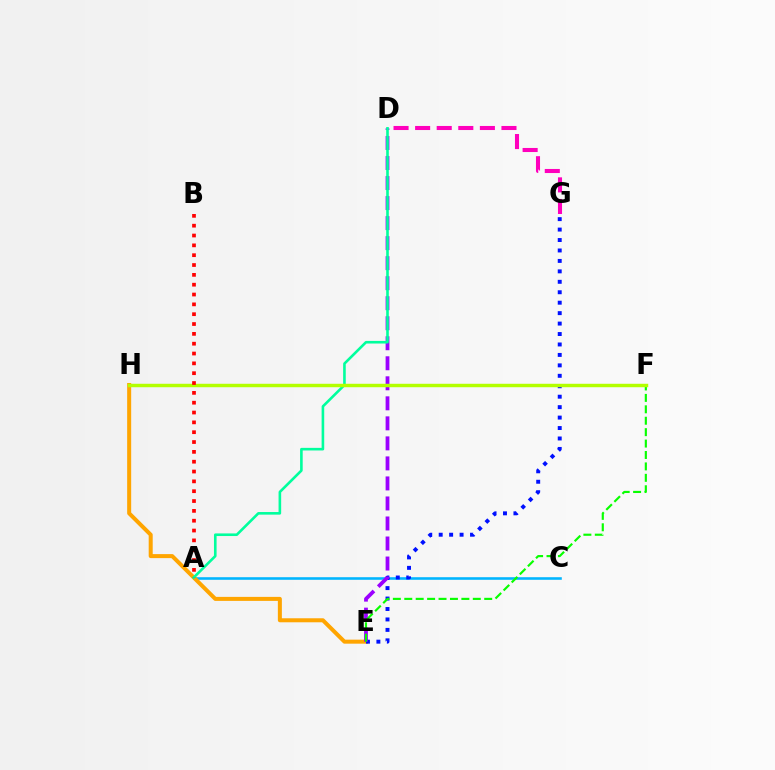{('A', 'C'): [{'color': '#00b5ff', 'line_style': 'solid', 'thickness': 1.86}], ('D', 'G'): [{'color': '#ff00bd', 'line_style': 'dashed', 'thickness': 2.93}], ('E', 'H'): [{'color': '#ffa500', 'line_style': 'solid', 'thickness': 2.89}], ('E', 'G'): [{'color': '#0010ff', 'line_style': 'dotted', 'thickness': 2.84}], ('D', 'E'): [{'color': '#9b00ff', 'line_style': 'dashed', 'thickness': 2.72}], ('E', 'F'): [{'color': '#08ff00', 'line_style': 'dashed', 'thickness': 1.55}], ('A', 'D'): [{'color': '#00ff9d', 'line_style': 'solid', 'thickness': 1.88}], ('F', 'H'): [{'color': '#b3ff00', 'line_style': 'solid', 'thickness': 2.48}], ('A', 'B'): [{'color': '#ff0000', 'line_style': 'dotted', 'thickness': 2.67}]}